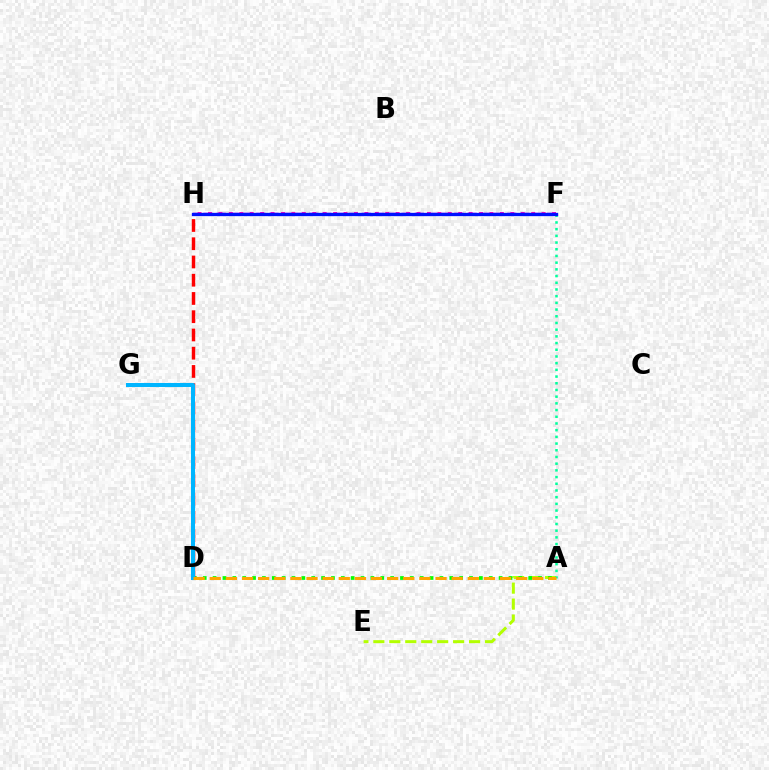{('A', 'E'): [{'color': '#b3ff00', 'line_style': 'dashed', 'thickness': 2.17}], ('A', 'F'): [{'color': '#00ff9d', 'line_style': 'dotted', 'thickness': 1.82}], ('A', 'D'): [{'color': '#08ff00', 'line_style': 'dotted', 'thickness': 2.68}, {'color': '#ffa500', 'line_style': 'dashed', 'thickness': 2.19}], ('F', 'H'): [{'color': '#ff00bd', 'line_style': 'dotted', 'thickness': 2.83}, {'color': '#9b00ff', 'line_style': 'dashed', 'thickness': 1.79}, {'color': '#0010ff', 'line_style': 'solid', 'thickness': 2.37}], ('D', 'H'): [{'color': '#ff0000', 'line_style': 'dashed', 'thickness': 2.48}], ('D', 'G'): [{'color': '#00b5ff', 'line_style': 'solid', 'thickness': 2.91}]}